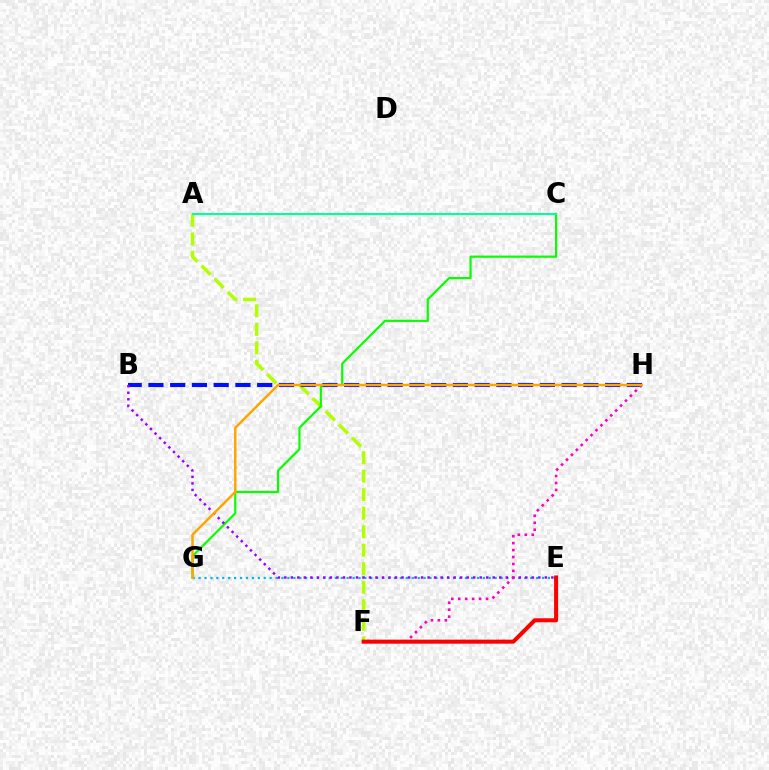{('A', 'F'): [{'color': '#b3ff00', 'line_style': 'dashed', 'thickness': 2.52}], ('C', 'G'): [{'color': '#08ff00', 'line_style': 'solid', 'thickness': 1.58}], ('B', 'H'): [{'color': '#0010ff', 'line_style': 'dashed', 'thickness': 2.95}], ('A', 'C'): [{'color': '#00ff9d', 'line_style': 'solid', 'thickness': 1.5}], ('E', 'G'): [{'color': '#00b5ff', 'line_style': 'dotted', 'thickness': 1.61}], ('B', 'E'): [{'color': '#9b00ff', 'line_style': 'dotted', 'thickness': 1.77}], ('F', 'H'): [{'color': '#ff00bd', 'line_style': 'dotted', 'thickness': 1.89}], ('E', 'F'): [{'color': '#ff0000', 'line_style': 'solid', 'thickness': 2.91}], ('G', 'H'): [{'color': '#ffa500', 'line_style': 'solid', 'thickness': 1.77}]}